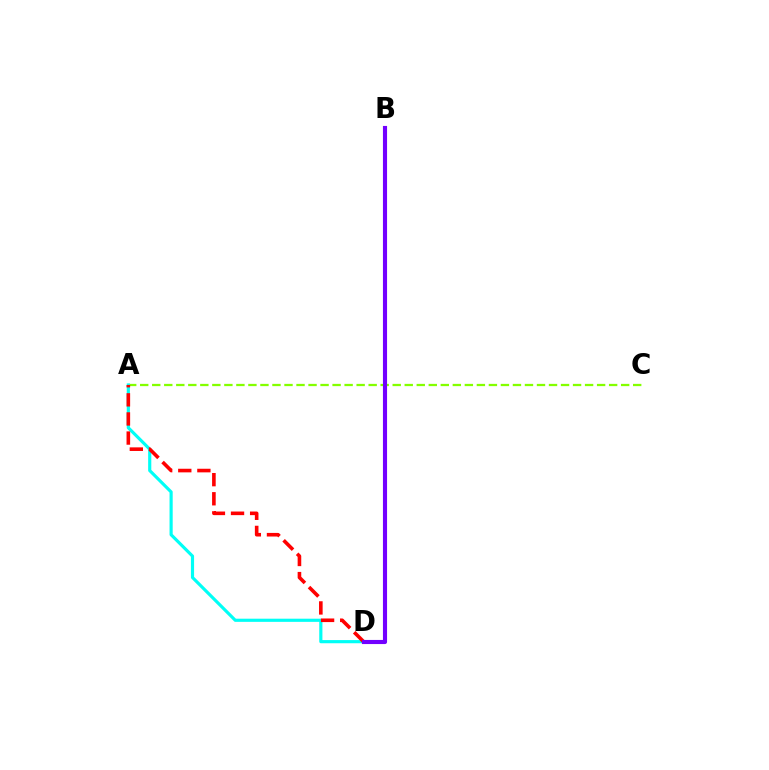{('A', 'C'): [{'color': '#84ff00', 'line_style': 'dashed', 'thickness': 1.63}], ('A', 'D'): [{'color': '#00fff6', 'line_style': 'solid', 'thickness': 2.28}, {'color': '#ff0000', 'line_style': 'dashed', 'thickness': 2.6}], ('B', 'D'): [{'color': '#7200ff', 'line_style': 'solid', 'thickness': 2.96}]}